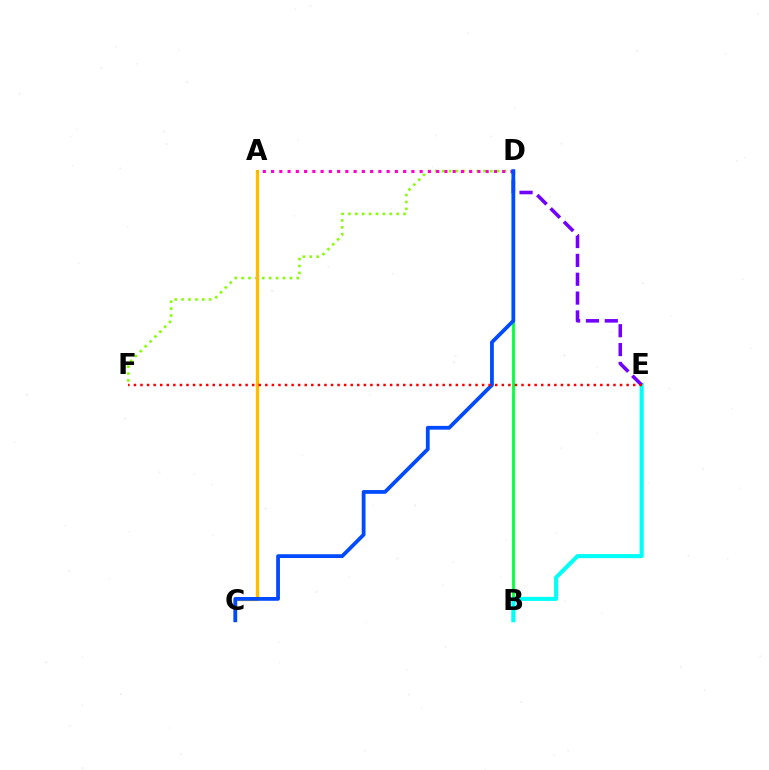{('D', 'F'): [{'color': '#84ff00', 'line_style': 'dotted', 'thickness': 1.87}], ('B', 'D'): [{'color': '#00ff39', 'line_style': 'solid', 'thickness': 1.99}], ('A', 'C'): [{'color': '#ffbd00', 'line_style': 'solid', 'thickness': 2.36}], ('A', 'D'): [{'color': '#ff00cf', 'line_style': 'dotted', 'thickness': 2.24}], ('B', 'E'): [{'color': '#00fff6', 'line_style': 'solid', 'thickness': 2.93}], ('D', 'E'): [{'color': '#7200ff', 'line_style': 'dashed', 'thickness': 2.56}], ('C', 'D'): [{'color': '#004bff', 'line_style': 'solid', 'thickness': 2.72}], ('E', 'F'): [{'color': '#ff0000', 'line_style': 'dotted', 'thickness': 1.78}]}